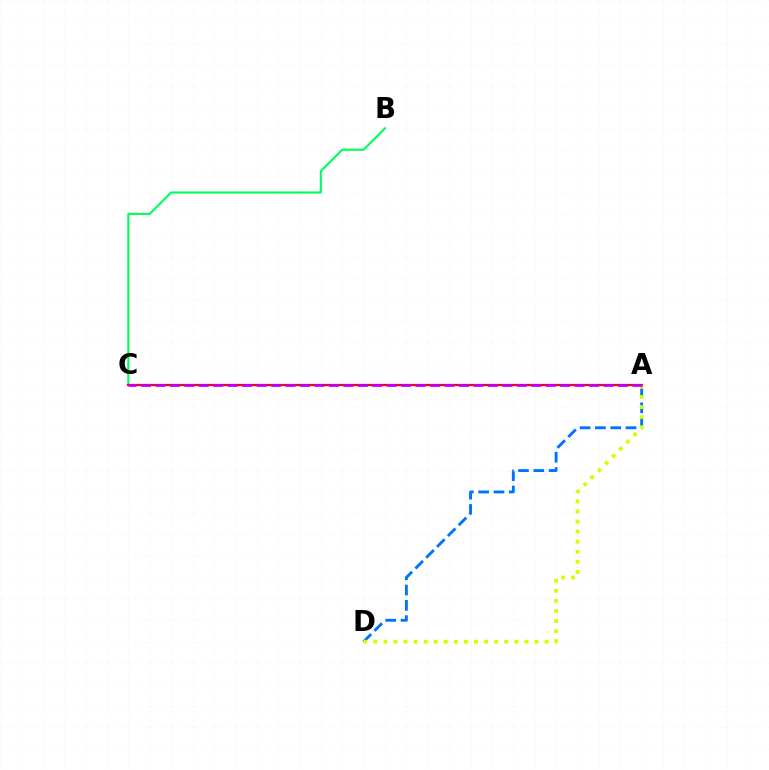{('B', 'C'): [{'color': '#00ff5c', 'line_style': 'solid', 'thickness': 1.54}], ('A', 'D'): [{'color': '#0074ff', 'line_style': 'dashed', 'thickness': 2.08}, {'color': '#d1ff00', 'line_style': 'dotted', 'thickness': 2.74}], ('A', 'C'): [{'color': '#ff0000', 'line_style': 'solid', 'thickness': 1.62}, {'color': '#b900ff', 'line_style': 'dashed', 'thickness': 1.96}]}